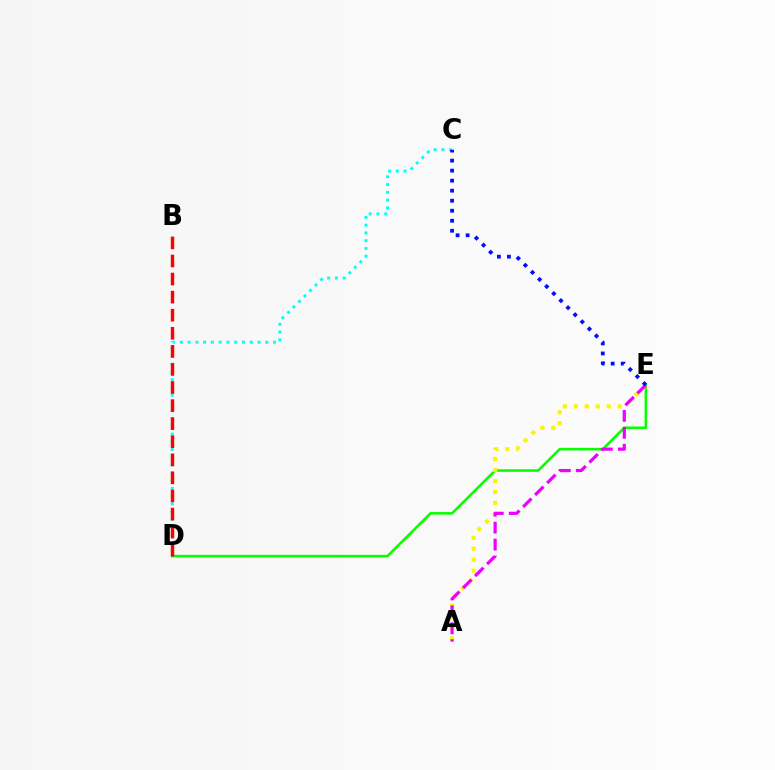{('C', 'D'): [{'color': '#00fff6', 'line_style': 'dotted', 'thickness': 2.11}], ('D', 'E'): [{'color': '#08ff00', 'line_style': 'solid', 'thickness': 1.86}], ('B', 'D'): [{'color': '#ff0000', 'line_style': 'dashed', 'thickness': 2.46}], ('A', 'E'): [{'color': '#fcf500', 'line_style': 'dotted', 'thickness': 2.98}, {'color': '#ee00ff', 'line_style': 'dashed', 'thickness': 2.3}], ('C', 'E'): [{'color': '#0010ff', 'line_style': 'dotted', 'thickness': 2.72}]}